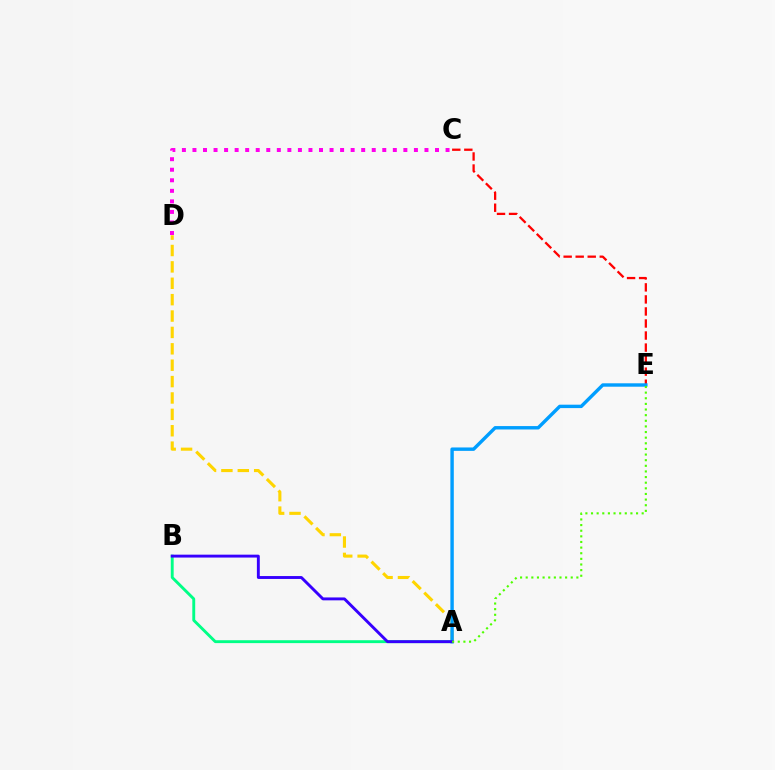{('A', 'B'): [{'color': '#00ff86', 'line_style': 'solid', 'thickness': 2.08}, {'color': '#3700ff', 'line_style': 'solid', 'thickness': 2.09}], ('C', 'E'): [{'color': '#ff0000', 'line_style': 'dashed', 'thickness': 1.64}], ('A', 'D'): [{'color': '#ffd500', 'line_style': 'dashed', 'thickness': 2.23}], ('A', 'E'): [{'color': '#009eff', 'line_style': 'solid', 'thickness': 2.45}, {'color': '#4fff00', 'line_style': 'dotted', 'thickness': 1.53}], ('C', 'D'): [{'color': '#ff00ed', 'line_style': 'dotted', 'thickness': 2.87}]}